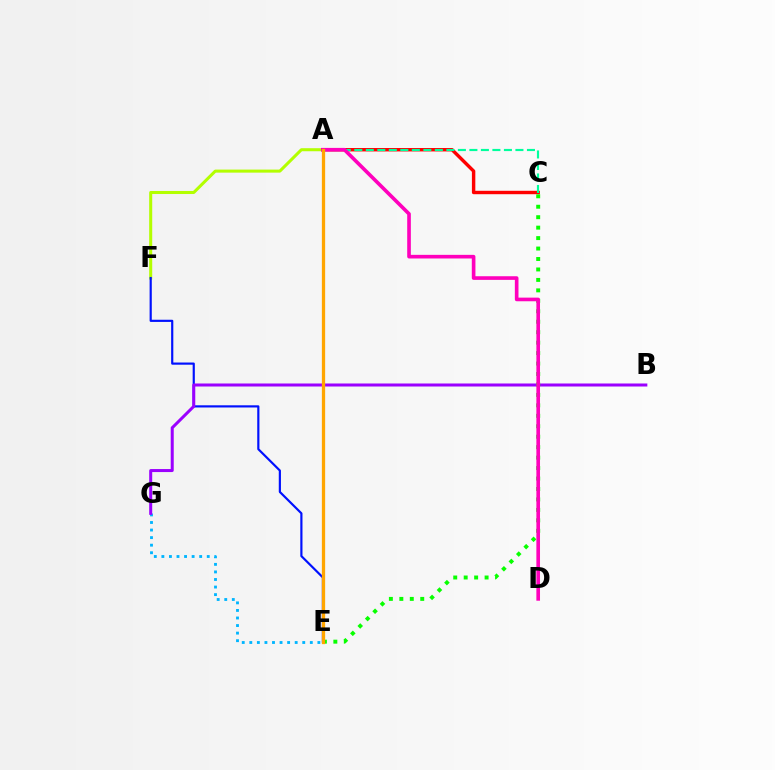{('A', 'F'): [{'color': '#b3ff00', 'line_style': 'solid', 'thickness': 2.19}], ('A', 'C'): [{'color': '#ff0000', 'line_style': 'solid', 'thickness': 2.46}, {'color': '#00ff9d', 'line_style': 'dashed', 'thickness': 1.56}], ('E', 'G'): [{'color': '#00b5ff', 'line_style': 'dotted', 'thickness': 2.05}], ('E', 'F'): [{'color': '#0010ff', 'line_style': 'solid', 'thickness': 1.56}], ('B', 'G'): [{'color': '#9b00ff', 'line_style': 'solid', 'thickness': 2.17}], ('C', 'E'): [{'color': '#08ff00', 'line_style': 'dotted', 'thickness': 2.84}], ('A', 'D'): [{'color': '#ff00bd', 'line_style': 'solid', 'thickness': 2.62}], ('A', 'E'): [{'color': '#ffa500', 'line_style': 'solid', 'thickness': 2.37}]}